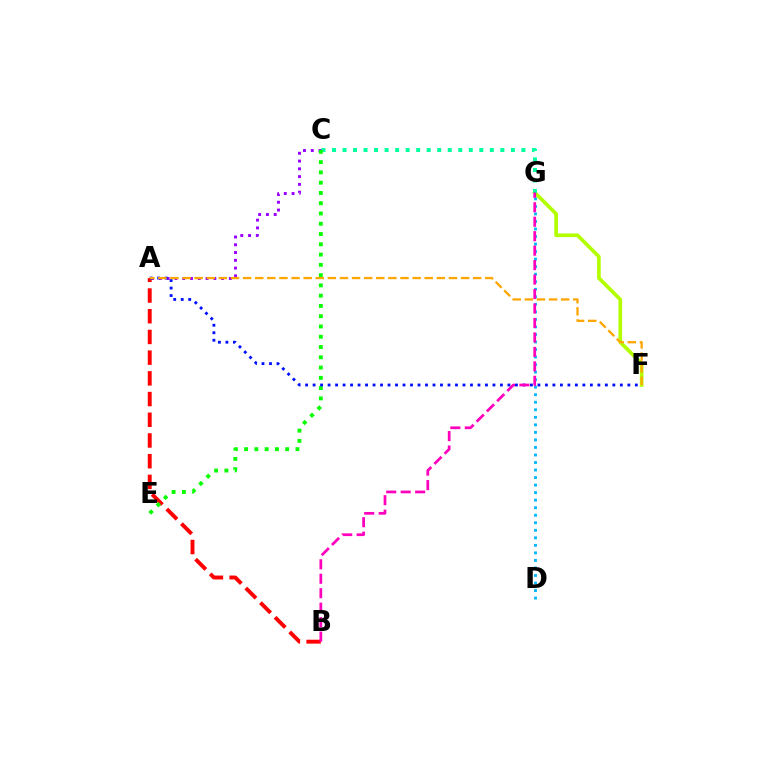{('A', 'B'): [{'color': '#ff0000', 'line_style': 'dashed', 'thickness': 2.81}], ('A', 'C'): [{'color': '#9b00ff', 'line_style': 'dotted', 'thickness': 2.11}], ('F', 'G'): [{'color': '#b3ff00', 'line_style': 'solid', 'thickness': 2.65}], ('C', 'G'): [{'color': '#00ff9d', 'line_style': 'dotted', 'thickness': 2.86}], ('C', 'E'): [{'color': '#08ff00', 'line_style': 'dotted', 'thickness': 2.79}], ('A', 'F'): [{'color': '#0010ff', 'line_style': 'dotted', 'thickness': 2.04}, {'color': '#ffa500', 'line_style': 'dashed', 'thickness': 1.64}], ('D', 'G'): [{'color': '#00b5ff', 'line_style': 'dotted', 'thickness': 2.05}], ('B', 'G'): [{'color': '#ff00bd', 'line_style': 'dashed', 'thickness': 1.97}]}